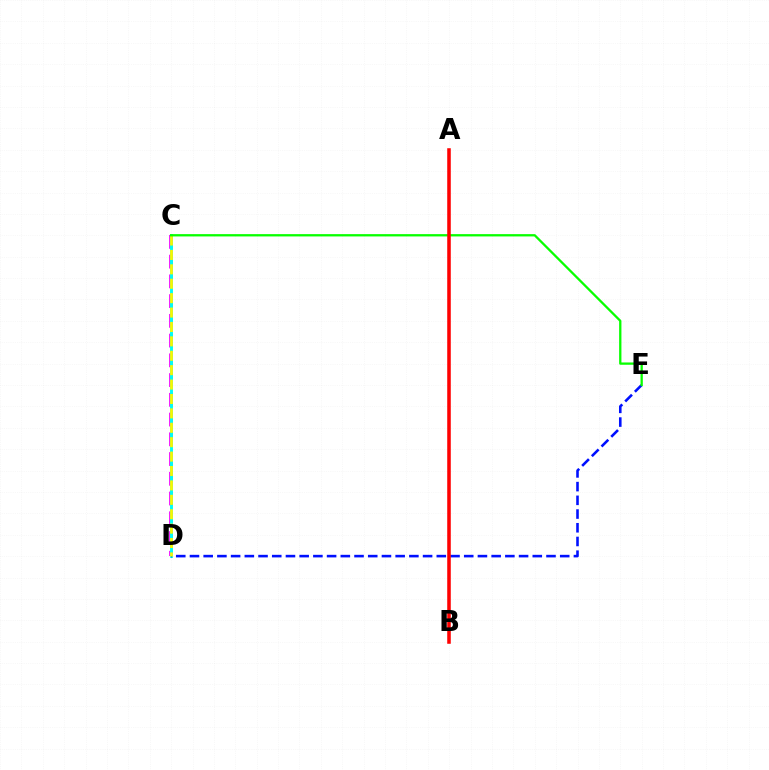{('C', 'D'): [{'color': '#ee00ff', 'line_style': 'dashed', 'thickness': 2.68}, {'color': '#00fff6', 'line_style': 'solid', 'thickness': 2.09}, {'color': '#fcf500', 'line_style': 'dashed', 'thickness': 1.96}], ('D', 'E'): [{'color': '#0010ff', 'line_style': 'dashed', 'thickness': 1.86}], ('C', 'E'): [{'color': '#08ff00', 'line_style': 'solid', 'thickness': 1.65}], ('A', 'B'): [{'color': '#ff0000', 'line_style': 'solid', 'thickness': 2.56}]}